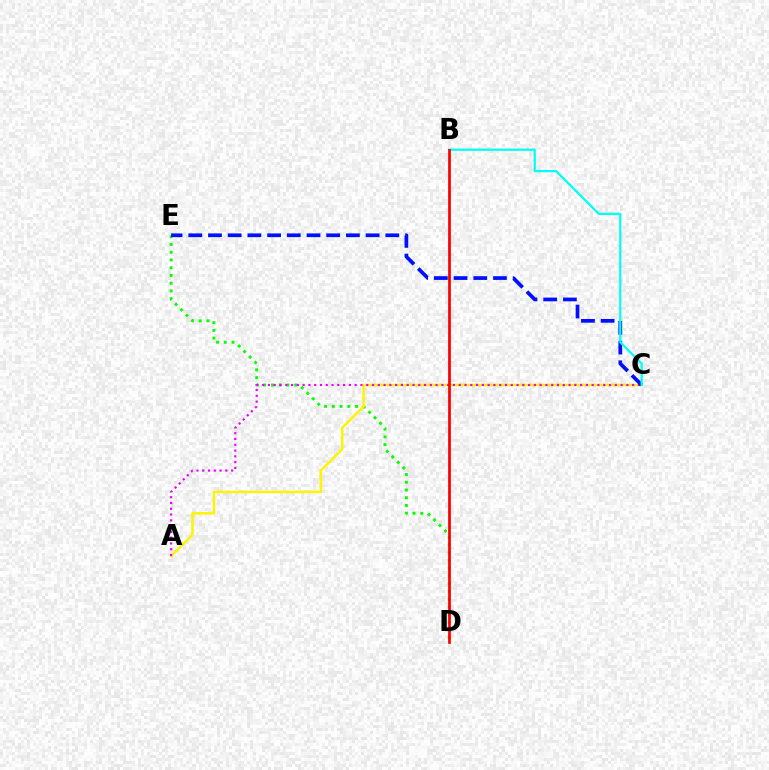{('D', 'E'): [{'color': '#08ff00', 'line_style': 'dotted', 'thickness': 2.1}], ('A', 'C'): [{'color': '#fcf500', 'line_style': 'solid', 'thickness': 1.81}, {'color': '#ee00ff', 'line_style': 'dotted', 'thickness': 1.57}], ('C', 'E'): [{'color': '#0010ff', 'line_style': 'dashed', 'thickness': 2.68}], ('B', 'C'): [{'color': '#00fff6', 'line_style': 'solid', 'thickness': 1.61}], ('B', 'D'): [{'color': '#ff0000', 'line_style': 'solid', 'thickness': 1.97}]}